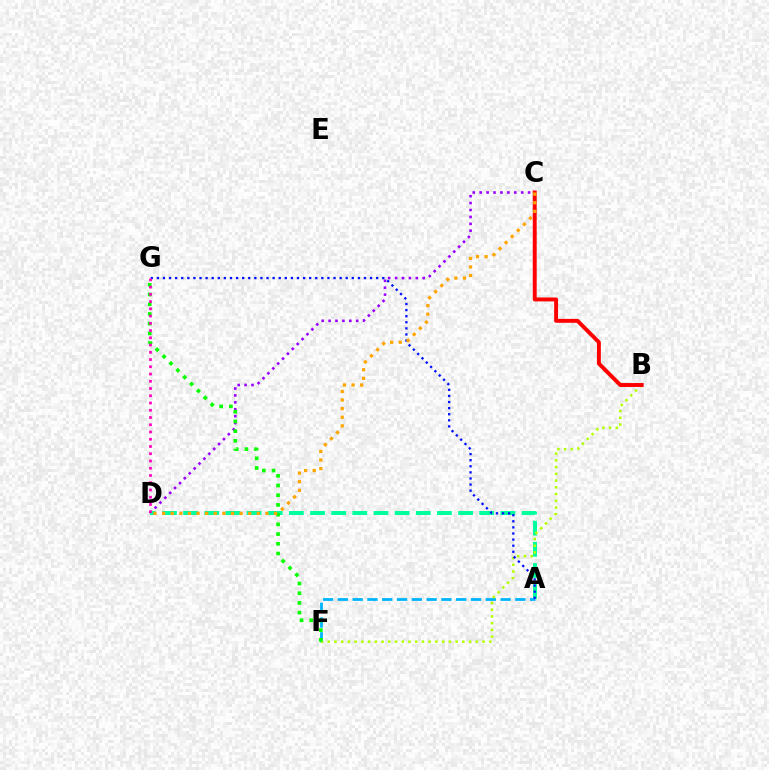{('C', 'D'): [{'color': '#9b00ff', 'line_style': 'dotted', 'thickness': 1.88}, {'color': '#ffa500', 'line_style': 'dotted', 'thickness': 2.34}], ('A', 'D'): [{'color': '#00ff9d', 'line_style': 'dashed', 'thickness': 2.87}], ('A', 'F'): [{'color': '#00b5ff', 'line_style': 'dashed', 'thickness': 2.01}], ('B', 'F'): [{'color': '#b3ff00', 'line_style': 'dotted', 'thickness': 1.83}], ('B', 'C'): [{'color': '#ff0000', 'line_style': 'solid', 'thickness': 2.83}], ('A', 'G'): [{'color': '#0010ff', 'line_style': 'dotted', 'thickness': 1.66}], ('F', 'G'): [{'color': '#08ff00', 'line_style': 'dotted', 'thickness': 2.64}], ('D', 'G'): [{'color': '#ff00bd', 'line_style': 'dotted', 'thickness': 1.97}]}